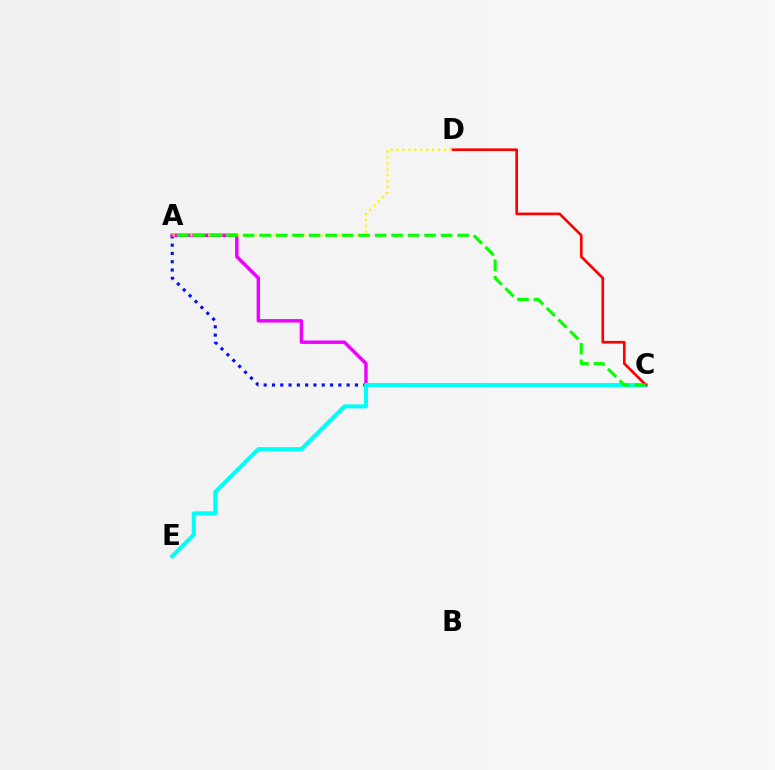{('A', 'C'): [{'color': '#0010ff', 'line_style': 'dotted', 'thickness': 2.25}, {'color': '#ee00ff', 'line_style': 'solid', 'thickness': 2.47}, {'color': '#08ff00', 'line_style': 'dashed', 'thickness': 2.24}], ('C', 'E'): [{'color': '#00fff6', 'line_style': 'solid', 'thickness': 2.91}], ('C', 'D'): [{'color': '#ff0000', 'line_style': 'solid', 'thickness': 1.92}], ('A', 'D'): [{'color': '#fcf500', 'line_style': 'dotted', 'thickness': 1.61}]}